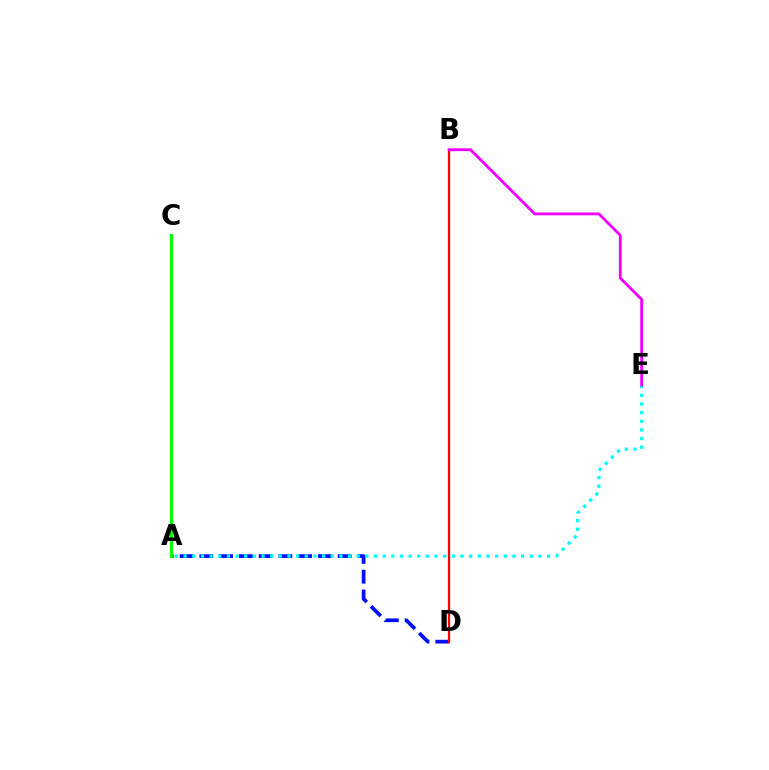{('A', 'D'): [{'color': '#0010ff', 'line_style': 'dashed', 'thickness': 2.68}], ('A', 'E'): [{'color': '#00fff6', 'line_style': 'dotted', 'thickness': 2.35}], ('A', 'C'): [{'color': '#fcf500', 'line_style': 'solid', 'thickness': 2.2}, {'color': '#08ff00', 'line_style': 'solid', 'thickness': 2.16}], ('B', 'D'): [{'color': '#ff0000', 'line_style': 'solid', 'thickness': 1.65}], ('B', 'E'): [{'color': '#ee00ff', 'line_style': 'solid', 'thickness': 2.03}]}